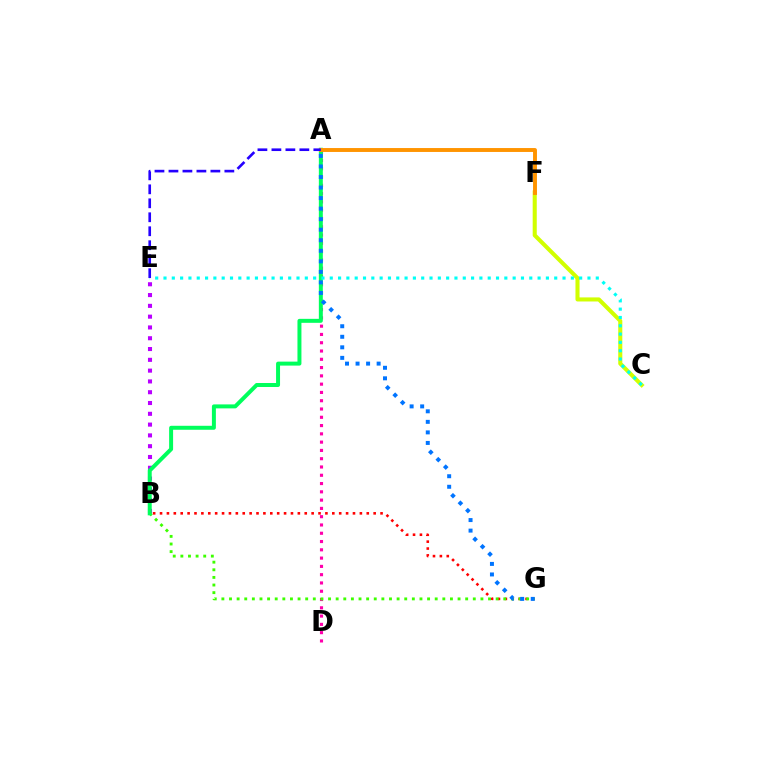{('C', 'F'): [{'color': '#d1ff00', 'line_style': 'solid', 'thickness': 2.93}], ('A', 'D'): [{'color': '#ff00ac', 'line_style': 'dotted', 'thickness': 2.25}], ('B', 'E'): [{'color': '#b900ff', 'line_style': 'dotted', 'thickness': 2.93}], ('B', 'G'): [{'color': '#ff0000', 'line_style': 'dotted', 'thickness': 1.87}, {'color': '#3dff00', 'line_style': 'dotted', 'thickness': 2.07}], ('A', 'B'): [{'color': '#00ff5c', 'line_style': 'solid', 'thickness': 2.86}], ('A', 'F'): [{'color': '#ff9400', 'line_style': 'solid', 'thickness': 2.82}], ('A', 'G'): [{'color': '#0074ff', 'line_style': 'dotted', 'thickness': 2.86}], ('C', 'E'): [{'color': '#00fff6', 'line_style': 'dotted', 'thickness': 2.26}], ('A', 'E'): [{'color': '#2500ff', 'line_style': 'dashed', 'thickness': 1.9}]}